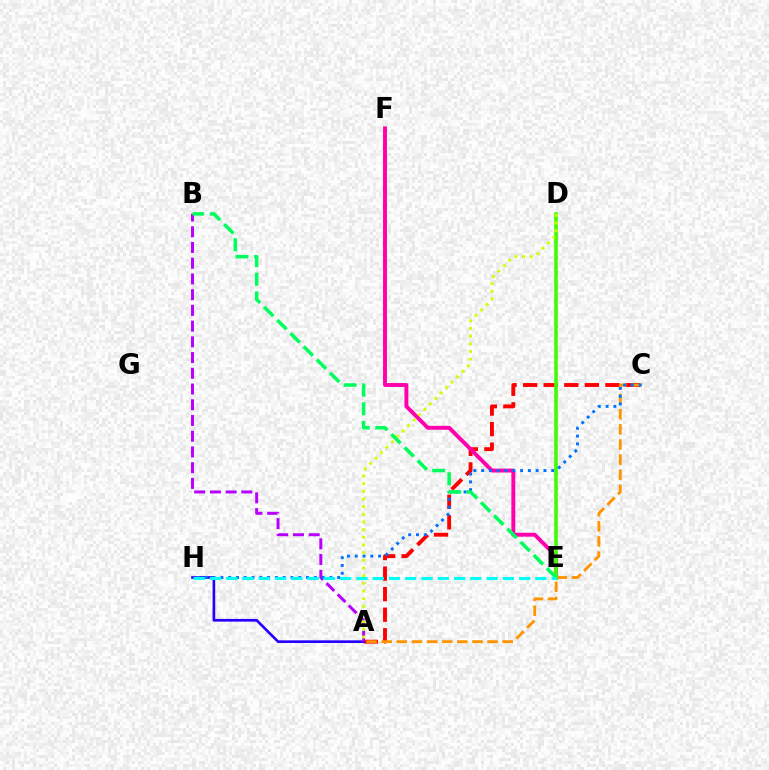{('A', 'C'): [{'color': '#ff0000', 'line_style': 'dashed', 'thickness': 2.8}, {'color': '#ff9400', 'line_style': 'dashed', 'thickness': 2.05}], ('A', 'H'): [{'color': '#2500ff', 'line_style': 'solid', 'thickness': 1.91}], ('E', 'F'): [{'color': '#ff00ac', 'line_style': 'solid', 'thickness': 2.82}], ('A', 'B'): [{'color': '#b900ff', 'line_style': 'dashed', 'thickness': 2.14}], ('D', 'E'): [{'color': '#3dff00', 'line_style': 'solid', 'thickness': 2.6}], ('C', 'H'): [{'color': '#0074ff', 'line_style': 'dotted', 'thickness': 2.12}], ('A', 'D'): [{'color': '#d1ff00', 'line_style': 'dotted', 'thickness': 2.08}], ('B', 'E'): [{'color': '#00ff5c', 'line_style': 'dashed', 'thickness': 2.53}], ('E', 'H'): [{'color': '#00fff6', 'line_style': 'dashed', 'thickness': 2.21}]}